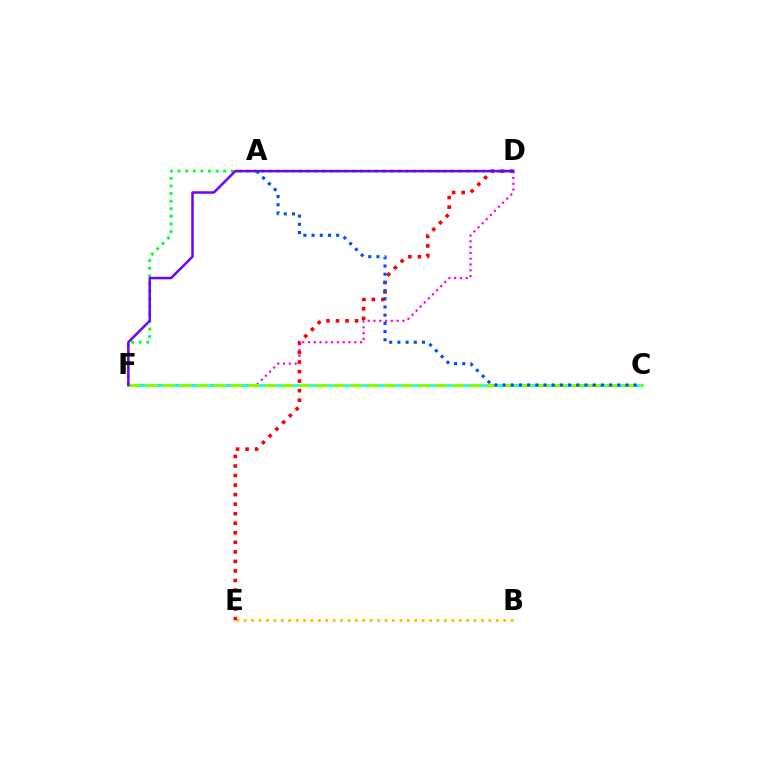{('D', 'F'): [{'color': '#ff00cf', 'line_style': 'dotted', 'thickness': 1.57}, {'color': '#00ff39', 'line_style': 'dotted', 'thickness': 2.06}, {'color': '#7200ff', 'line_style': 'solid', 'thickness': 1.79}], ('C', 'F'): [{'color': '#00fff6', 'line_style': 'solid', 'thickness': 1.95}, {'color': '#84ff00', 'line_style': 'dashed', 'thickness': 2.31}], ('B', 'E'): [{'color': '#ffbd00', 'line_style': 'dotted', 'thickness': 2.01}], ('D', 'E'): [{'color': '#ff0000', 'line_style': 'dotted', 'thickness': 2.59}], ('A', 'C'): [{'color': '#004bff', 'line_style': 'dotted', 'thickness': 2.23}]}